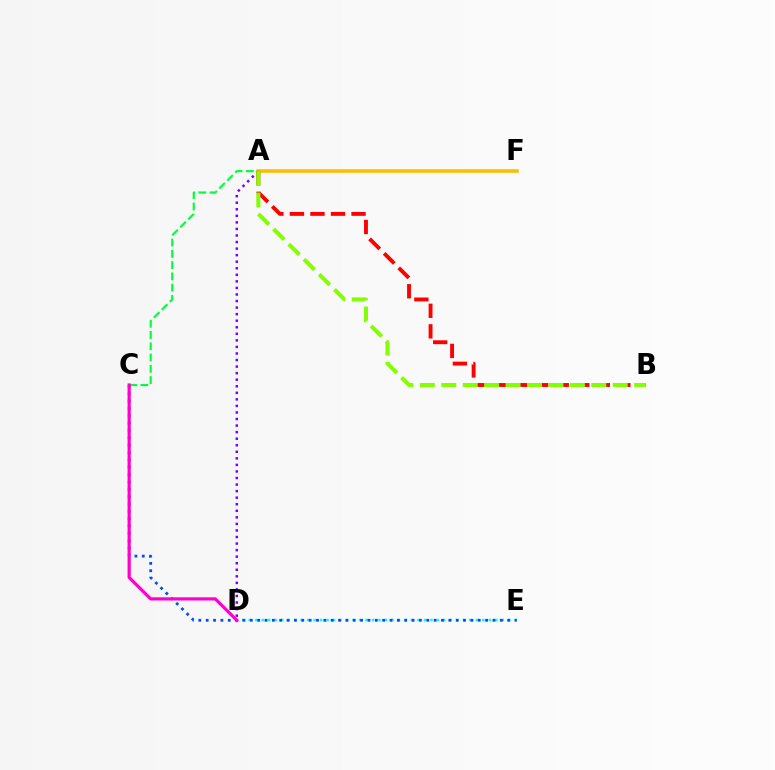{('A', 'D'): [{'color': '#7200ff', 'line_style': 'dotted', 'thickness': 1.78}], ('D', 'E'): [{'color': '#00fff6', 'line_style': 'dotted', 'thickness': 1.76}], ('A', 'F'): [{'color': '#ffbd00', 'line_style': 'solid', 'thickness': 2.55}], ('C', 'E'): [{'color': '#004bff', 'line_style': 'dotted', 'thickness': 2.0}], ('A', 'B'): [{'color': '#ff0000', 'line_style': 'dashed', 'thickness': 2.79}, {'color': '#84ff00', 'line_style': 'dashed', 'thickness': 2.91}], ('A', 'C'): [{'color': '#00ff39', 'line_style': 'dashed', 'thickness': 1.53}], ('C', 'D'): [{'color': '#ff00cf', 'line_style': 'solid', 'thickness': 2.3}]}